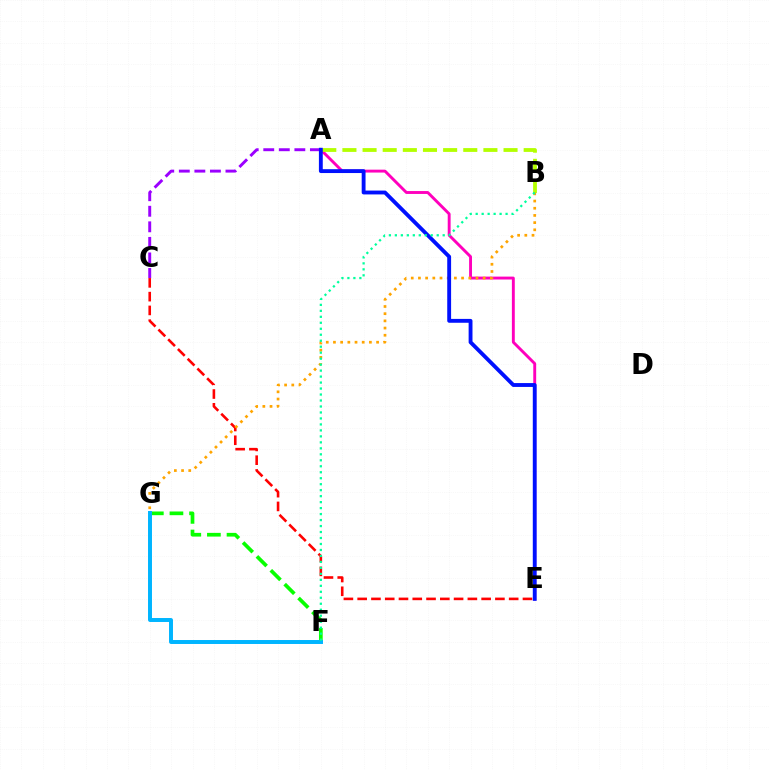{('C', 'E'): [{'color': '#ff0000', 'line_style': 'dashed', 'thickness': 1.87}], ('A', 'C'): [{'color': '#9b00ff', 'line_style': 'dashed', 'thickness': 2.11}], ('A', 'E'): [{'color': '#ff00bd', 'line_style': 'solid', 'thickness': 2.09}, {'color': '#0010ff', 'line_style': 'solid', 'thickness': 2.78}], ('A', 'B'): [{'color': '#b3ff00', 'line_style': 'dashed', 'thickness': 2.74}], ('B', 'G'): [{'color': '#ffa500', 'line_style': 'dotted', 'thickness': 1.95}], ('F', 'G'): [{'color': '#08ff00', 'line_style': 'dashed', 'thickness': 2.66}, {'color': '#00b5ff', 'line_style': 'solid', 'thickness': 2.85}], ('B', 'F'): [{'color': '#00ff9d', 'line_style': 'dotted', 'thickness': 1.62}]}